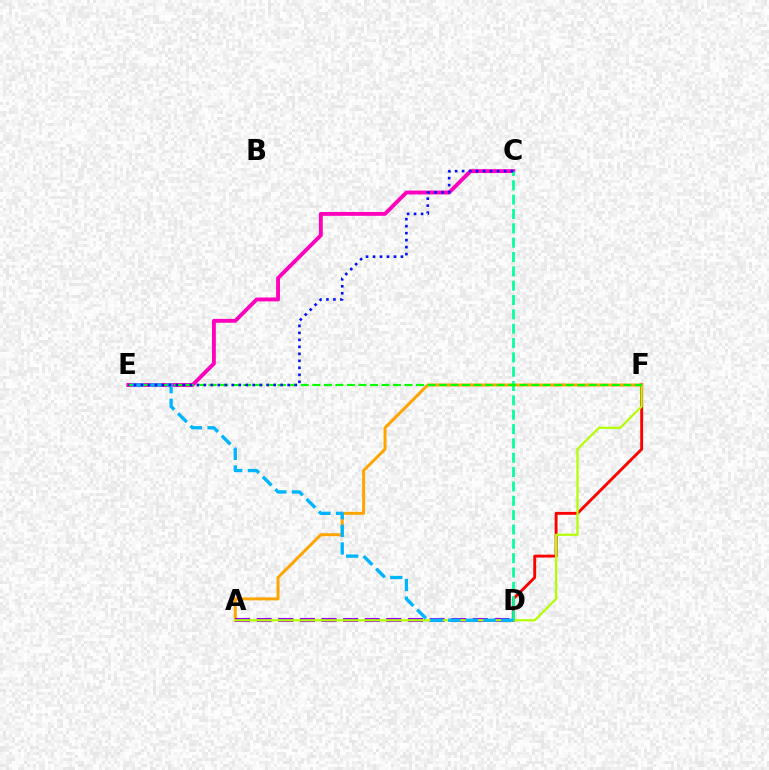{('C', 'E'): [{'color': '#ff00bd', 'line_style': 'solid', 'thickness': 2.79}, {'color': '#0010ff', 'line_style': 'dotted', 'thickness': 1.9}], ('A', 'F'): [{'color': '#ffa500', 'line_style': 'solid', 'thickness': 2.15}, {'color': '#b3ff00', 'line_style': 'solid', 'thickness': 1.59}], ('A', 'D'): [{'color': '#9b00ff', 'line_style': 'dashed', 'thickness': 2.94}], ('D', 'F'): [{'color': '#ff0000', 'line_style': 'solid', 'thickness': 2.09}], ('C', 'D'): [{'color': '#00ff9d', 'line_style': 'dashed', 'thickness': 1.95}], ('E', 'F'): [{'color': '#08ff00', 'line_style': 'dashed', 'thickness': 1.56}], ('D', 'E'): [{'color': '#00b5ff', 'line_style': 'dashed', 'thickness': 2.4}]}